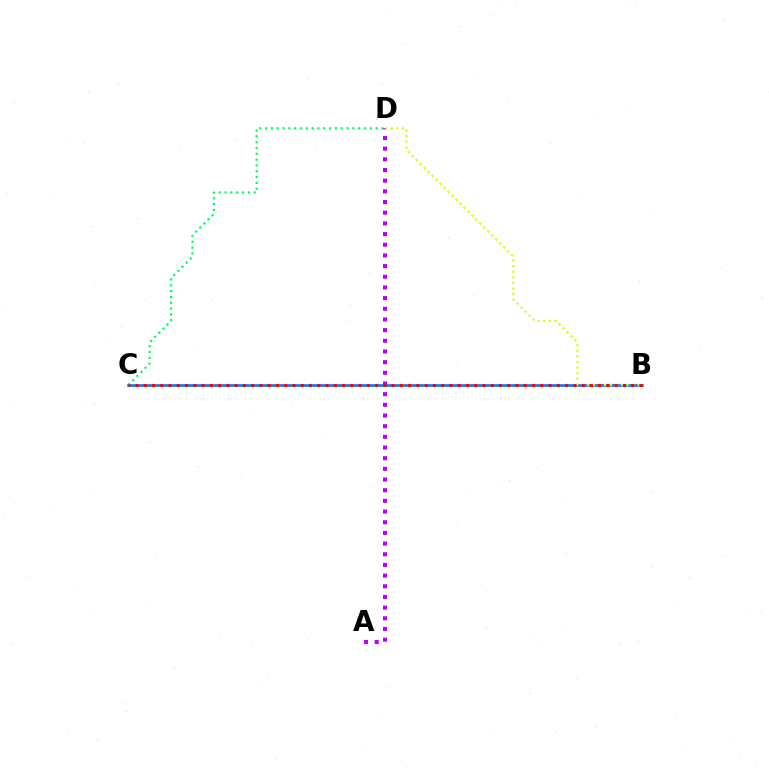{('A', 'D'): [{'color': '#b900ff', 'line_style': 'dotted', 'thickness': 2.9}], ('B', 'C'): [{'color': '#0074ff', 'line_style': 'solid', 'thickness': 1.85}, {'color': '#ff0000', 'line_style': 'dotted', 'thickness': 2.24}], ('B', 'D'): [{'color': '#d1ff00', 'line_style': 'dotted', 'thickness': 1.53}], ('C', 'D'): [{'color': '#00ff5c', 'line_style': 'dotted', 'thickness': 1.58}]}